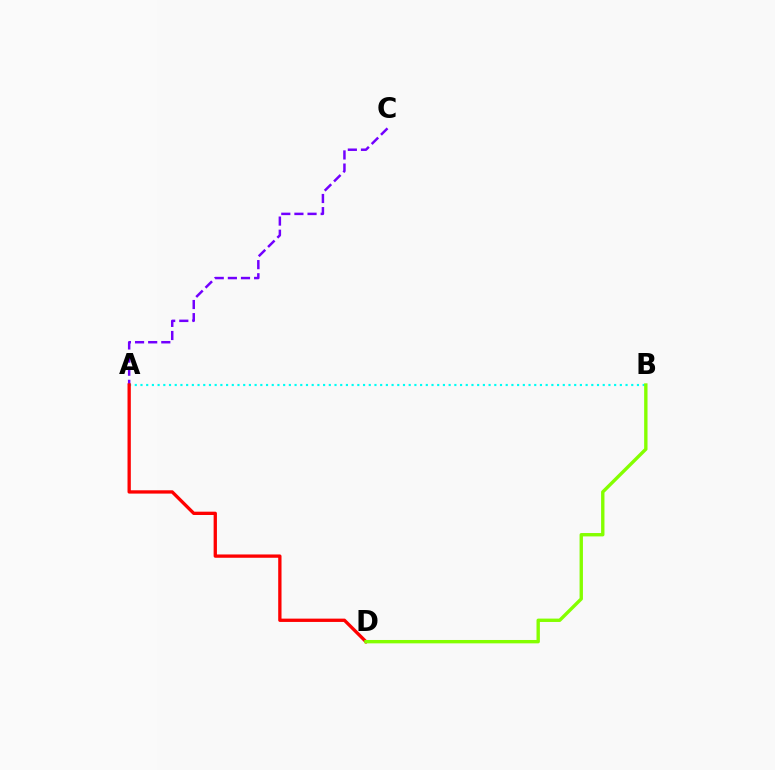{('A', 'C'): [{'color': '#7200ff', 'line_style': 'dashed', 'thickness': 1.78}], ('A', 'B'): [{'color': '#00fff6', 'line_style': 'dotted', 'thickness': 1.55}], ('A', 'D'): [{'color': '#ff0000', 'line_style': 'solid', 'thickness': 2.38}], ('B', 'D'): [{'color': '#84ff00', 'line_style': 'solid', 'thickness': 2.43}]}